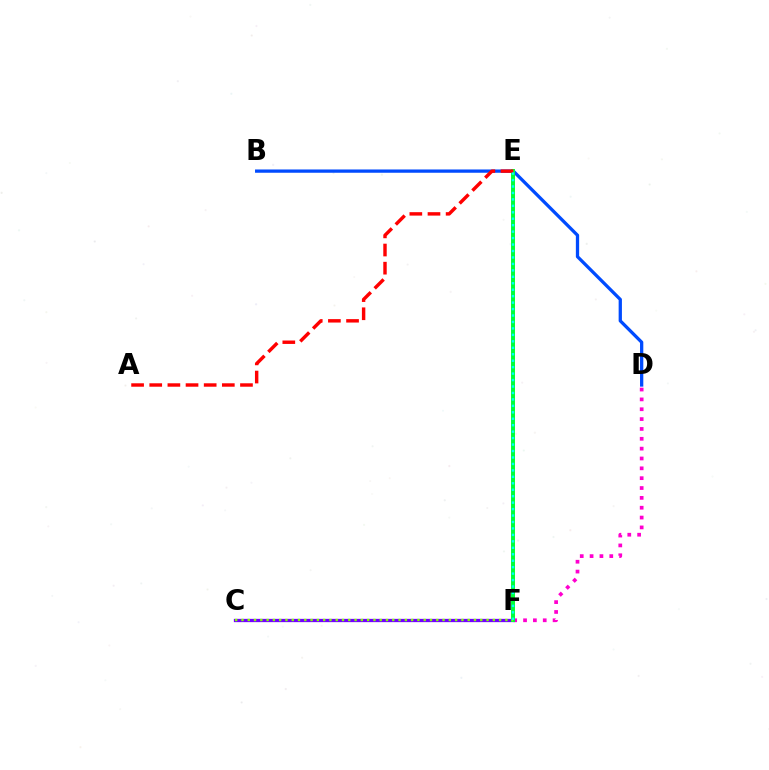{('D', 'F'): [{'color': '#ff00cf', 'line_style': 'dotted', 'thickness': 2.68}], ('B', 'D'): [{'color': '#004bff', 'line_style': 'solid', 'thickness': 2.36}], ('E', 'F'): [{'color': '#ffbd00', 'line_style': 'solid', 'thickness': 2.05}, {'color': '#00ff39', 'line_style': 'solid', 'thickness': 2.85}, {'color': '#00fff6', 'line_style': 'dotted', 'thickness': 1.75}], ('C', 'F'): [{'color': '#7200ff', 'line_style': 'solid', 'thickness': 2.36}, {'color': '#84ff00', 'line_style': 'dotted', 'thickness': 1.71}], ('A', 'E'): [{'color': '#ff0000', 'line_style': 'dashed', 'thickness': 2.47}]}